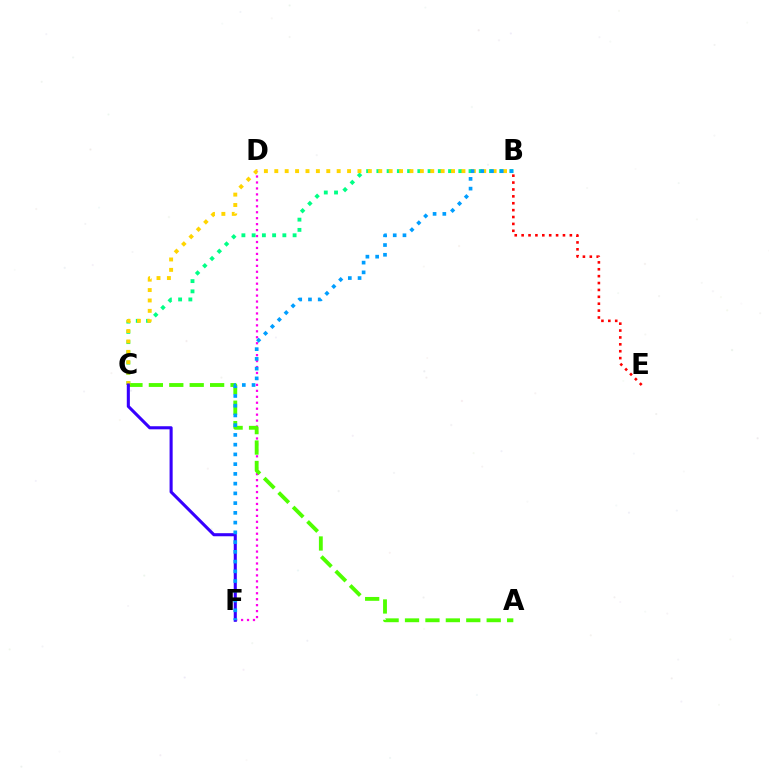{('D', 'F'): [{'color': '#ff00ed', 'line_style': 'dotted', 'thickness': 1.62}], ('B', 'C'): [{'color': '#00ff86', 'line_style': 'dotted', 'thickness': 2.78}, {'color': '#ffd500', 'line_style': 'dotted', 'thickness': 2.82}], ('A', 'C'): [{'color': '#4fff00', 'line_style': 'dashed', 'thickness': 2.77}], ('B', 'E'): [{'color': '#ff0000', 'line_style': 'dotted', 'thickness': 1.87}], ('C', 'F'): [{'color': '#3700ff', 'line_style': 'solid', 'thickness': 2.22}], ('B', 'F'): [{'color': '#009eff', 'line_style': 'dotted', 'thickness': 2.65}]}